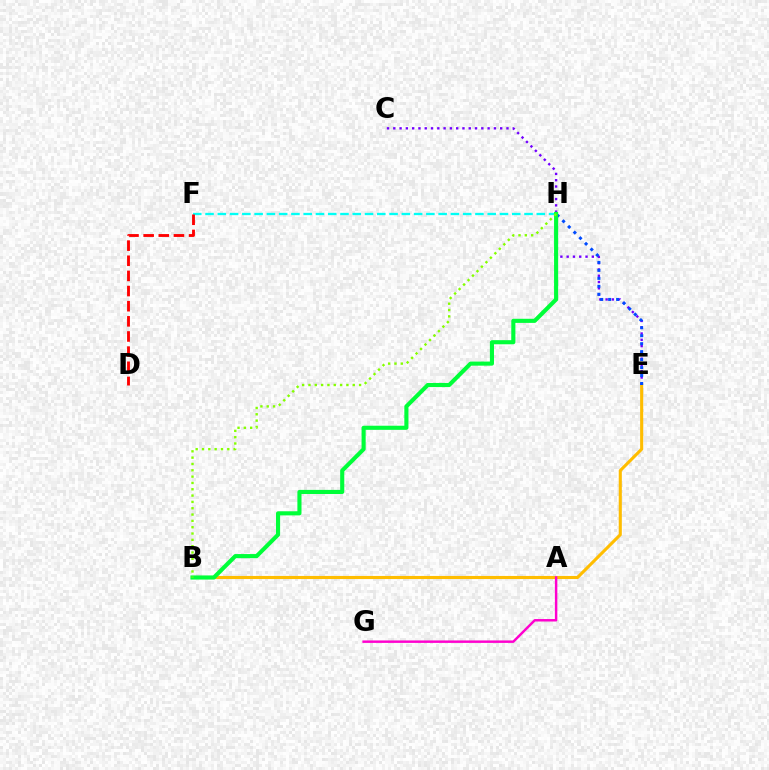{('F', 'H'): [{'color': '#00fff6', 'line_style': 'dashed', 'thickness': 1.67}], ('B', 'E'): [{'color': '#ffbd00', 'line_style': 'solid', 'thickness': 2.23}], ('D', 'F'): [{'color': '#ff0000', 'line_style': 'dashed', 'thickness': 2.06}], ('C', 'E'): [{'color': '#7200ff', 'line_style': 'dotted', 'thickness': 1.71}], ('E', 'H'): [{'color': '#004bff', 'line_style': 'dotted', 'thickness': 2.16}], ('B', 'H'): [{'color': '#00ff39', 'line_style': 'solid', 'thickness': 2.96}, {'color': '#84ff00', 'line_style': 'dotted', 'thickness': 1.72}], ('A', 'G'): [{'color': '#ff00cf', 'line_style': 'solid', 'thickness': 1.77}]}